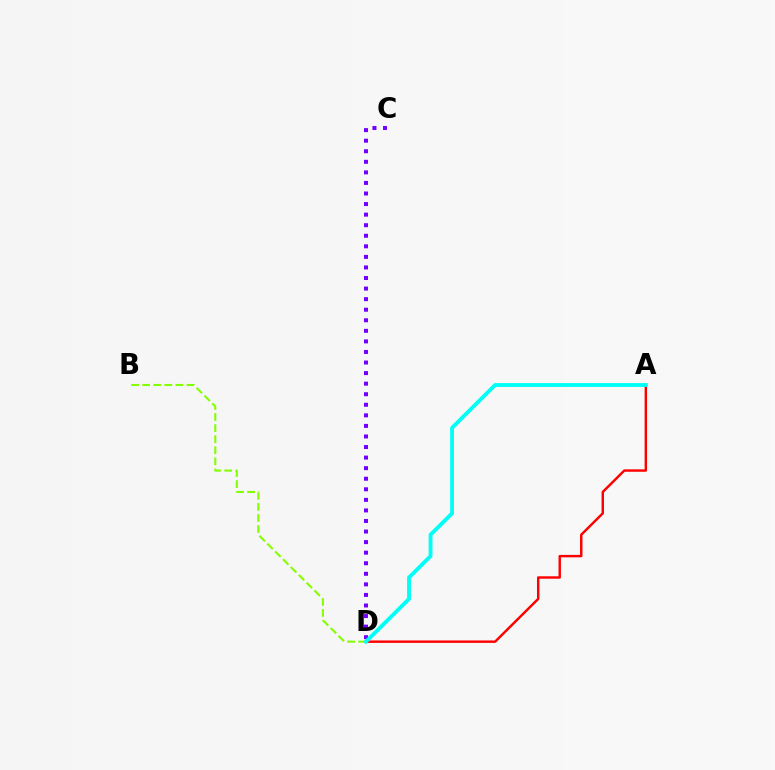{('B', 'D'): [{'color': '#84ff00', 'line_style': 'dashed', 'thickness': 1.5}], ('A', 'D'): [{'color': '#ff0000', 'line_style': 'solid', 'thickness': 1.76}, {'color': '#00fff6', 'line_style': 'solid', 'thickness': 2.78}], ('C', 'D'): [{'color': '#7200ff', 'line_style': 'dotted', 'thickness': 2.87}]}